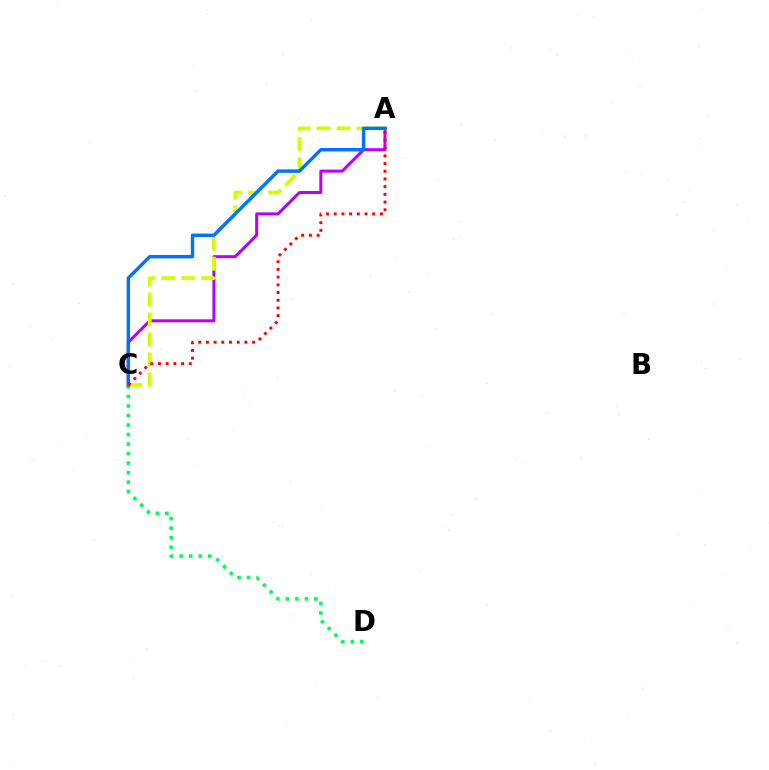{('A', 'C'): [{'color': '#b900ff', 'line_style': 'solid', 'thickness': 2.18}, {'color': '#d1ff00', 'line_style': 'dashed', 'thickness': 2.72}, {'color': '#0074ff', 'line_style': 'solid', 'thickness': 2.48}, {'color': '#ff0000', 'line_style': 'dotted', 'thickness': 2.09}], ('C', 'D'): [{'color': '#00ff5c', 'line_style': 'dotted', 'thickness': 2.59}]}